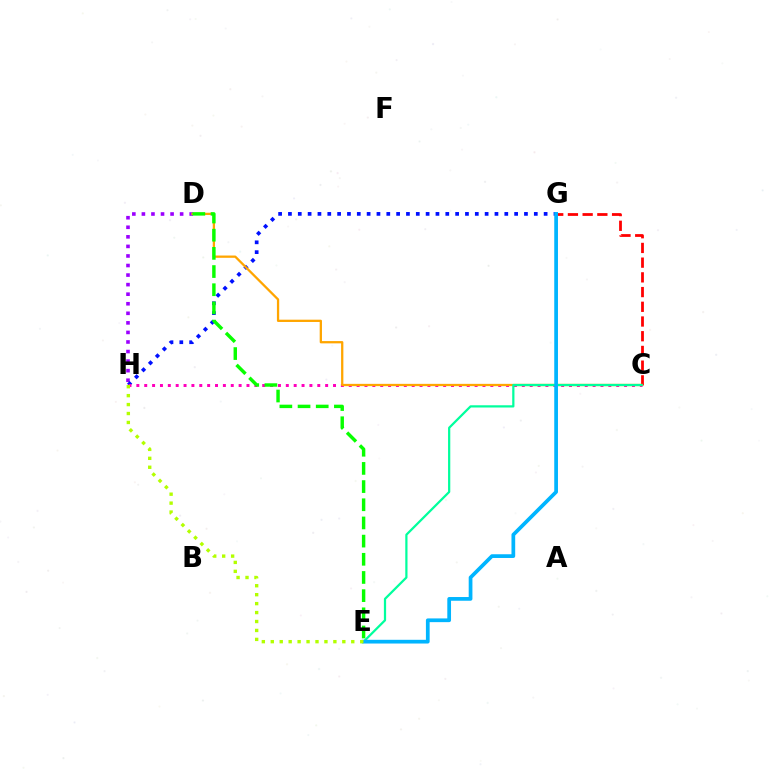{('D', 'H'): [{'color': '#9b00ff', 'line_style': 'dotted', 'thickness': 2.6}], ('G', 'H'): [{'color': '#0010ff', 'line_style': 'dotted', 'thickness': 2.67}], ('C', 'G'): [{'color': '#ff0000', 'line_style': 'dashed', 'thickness': 2.0}], ('C', 'H'): [{'color': '#ff00bd', 'line_style': 'dotted', 'thickness': 2.14}], ('C', 'D'): [{'color': '#ffa500', 'line_style': 'solid', 'thickness': 1.65}], ('C', 'E'): [{'color': '#00ff9d', 'line_style': 'solid', 'thickness': 1.61}], ('E', 'G'): [{'color': '#00b5ff', 'line_style': 'solid', 'thickness': 2.68}], ('E', 'H'): [{'color': '#b3ff00', 'line_style': 'dotted', 'thickness': 2.43}], ('D', 'E'): [{'color': '#08ff00', 'line_style': 'dashed', 'thickness': 2.47}]}